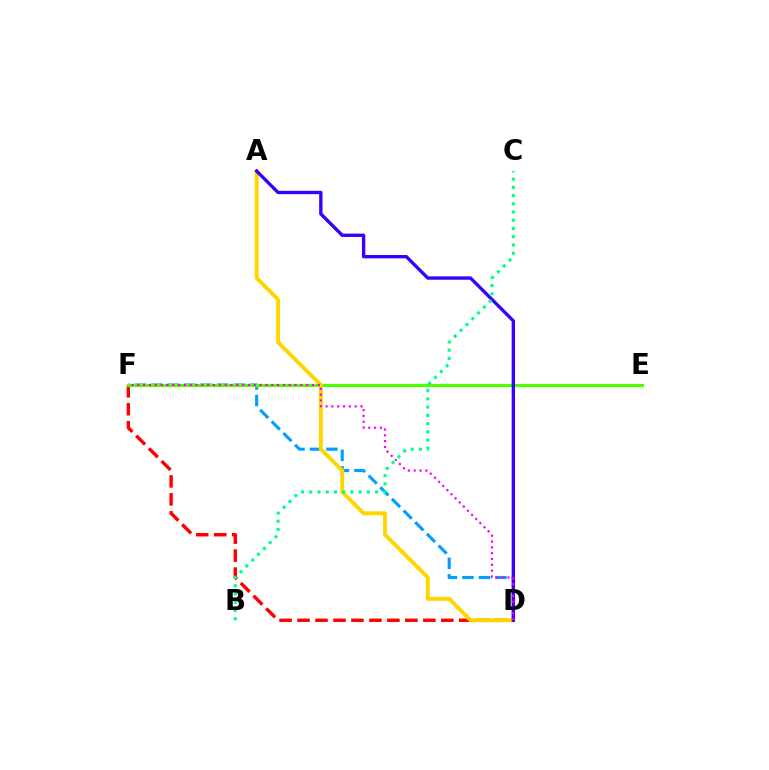{('D', 'F'): [{'color': '#ff0000', 'line_style': 'dashed', 'thickness': 2.44}, {'color': '#009eff', 'line_style': 'dashed', 'thickness': 2.24}, {'color': '#ff00ed', 'line_style': 'dotted', 'thickness': 1.58}], ('E', 'F'): [{'color': '#4fff00', 'line_style': 'solid', 'thickness': 2.29}], ('A', 'D'): [{'color': '#ffd500', 'line_style': 'solid', 'thickness': 2.83}, {'color': '#3700ff', 'line_style': 'solid', 'thickness': 2.42}], ('B', 'C'): [{'color': '#00ff86', 'line_style': 'dotted', 'thickness': 2.24}]}